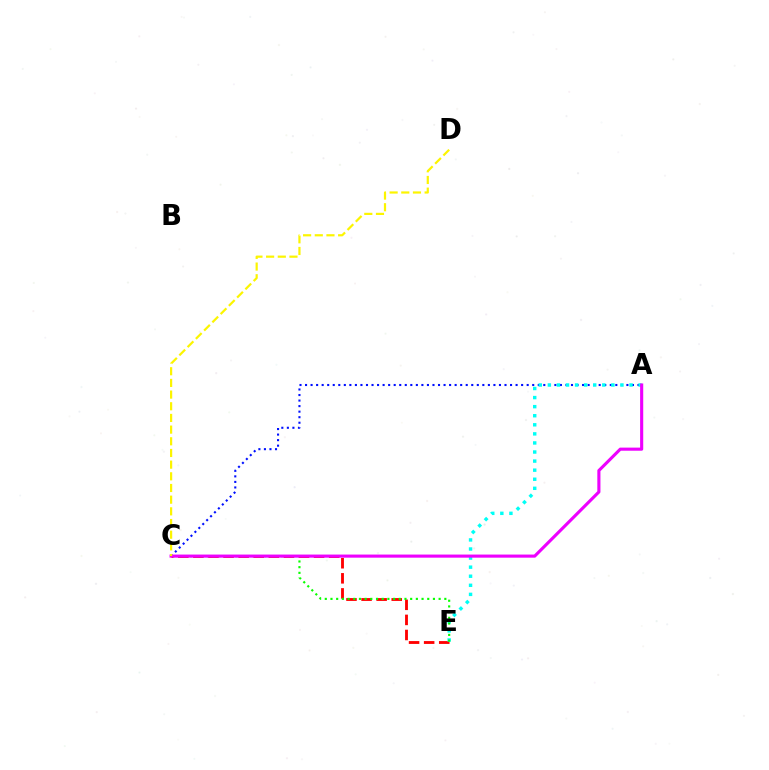{('C', 'E'): [{'color': '#ff0000', 'line_style': 'dashed', 'thickness': 2.05}, {'color': '#08ff00', 'line_style': 'dotted', 'thickness': 1.55}], ('A', 'C'): [{'color': '#0010ff', 'line_style': 'dotted', 'thickness': 1.51}, {'color': '#ee00ff', 'line_style': 'solid', 'thickness': 2.24}], ('A', 'E'): [{'color': '#00fff6', 'line_style': 'dotted', 'thickness': 2.47}], ('C', 'D'): [{'color': '#fcf500', 'line_style': 'dashed', 'thickness': 1.59}]}